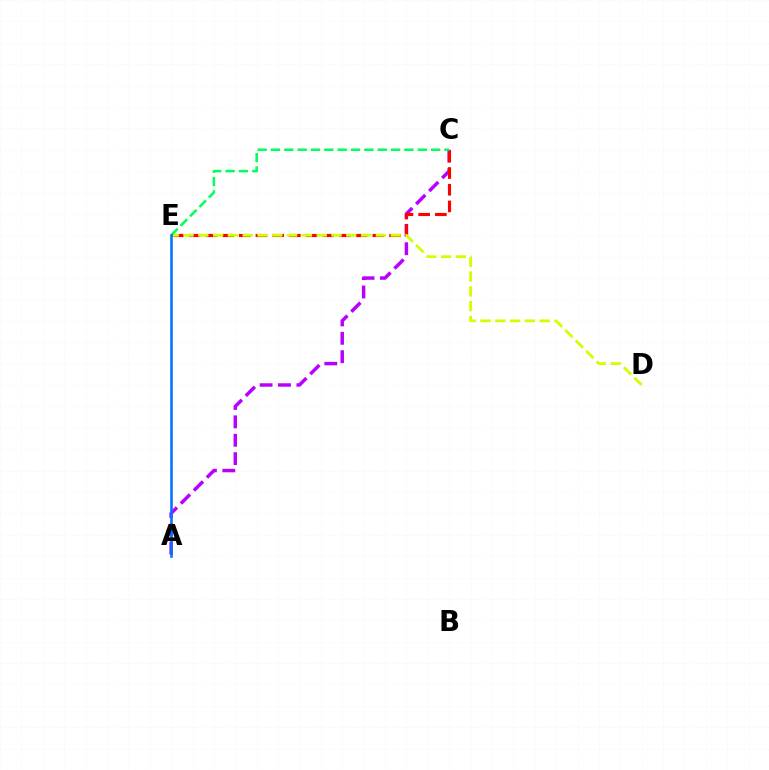{('A', 'C'): [{'color': '#b900ff', 'line_style': 'dashed', 'thickness': 2.5}], ('C', 'E'): [{'color': '#ff0000', 'line_style': 'dashed', 'thickness': 2.27}, {'color': '#00ff5c', 'line_style': 'dashed', 'thickness': 1.81}], ('D', 'E'): [{'color': '#d1ff00', 'line_style': 'dashed', 'thickness': 2.01}], ('A', 'E'): [{'color': '#0074ff', 'line_style': 'solid', 'thickness': 1.84}]}